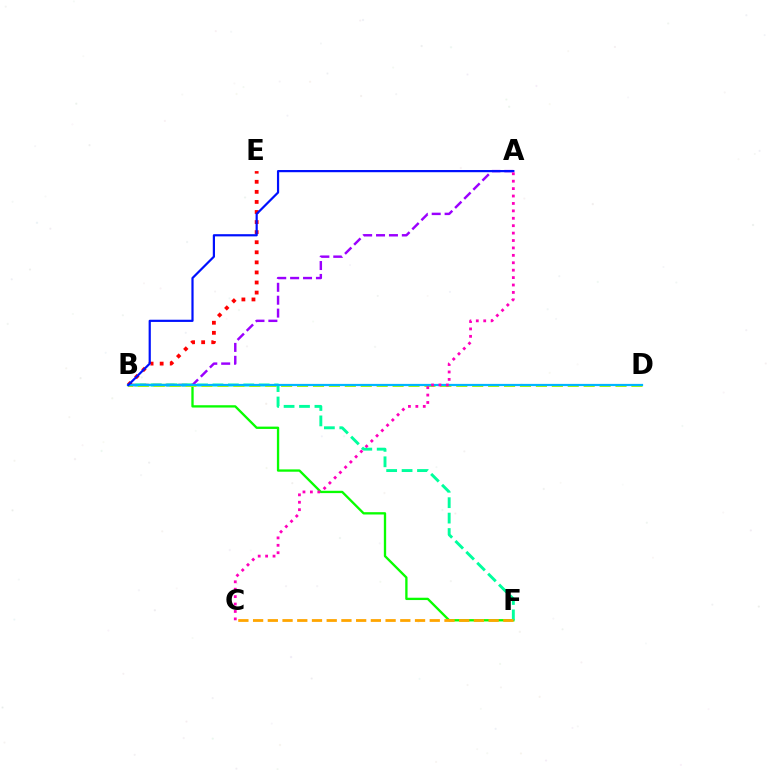{('B', 'F'): [{'color': '#08ff00', 'line_style': 'solid', 'thickness': 1.68}, {'color': '#00ff9d', 'line_style': 'dashed', 'thickness': 2.09}], ('A', 'B'): [{'color': '#9b00ff', 'line_style': 'dashed', 'thickness': 1.75}, {'color': '#0010ff', 'line_style': 'solid', 'thickness': 1.59}], ('B', 'D'): [{'color': '#b3ff00', 'line_style': 'dashed', 'thickness': 2.16}, {'color': '#00b5ff', 'line_style': 'solid', 'thickness': 1.6}], ('C', 'F'): [{'color': '#ffa500', 'line_style': 'dashed', 'thickness': 2.0}], ('B', 'E'): [{'color': '#ff0000', 'line_style': 'dotted', 'thickness': 2.74}], ('A', 'C'): [{'color': '#ff00bd', 'line_style': 'dotted', 'thickness': 2.01}]}